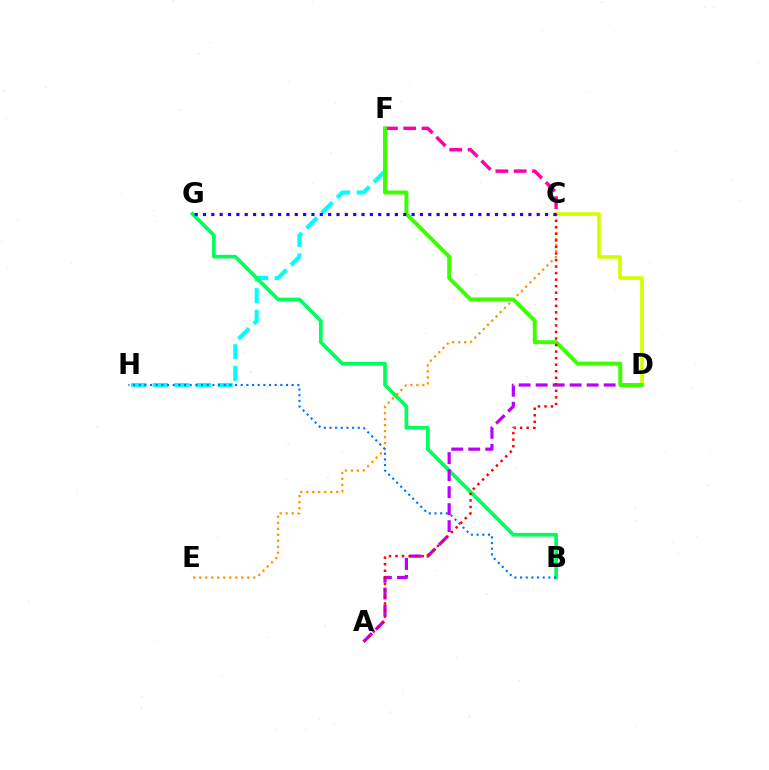{('C', 'D'): [{'color': '#d1ff00', 'line_style': 'solid', 'thickness': 2.6}], ('F', 'H'): [{'color': '#00fff6', 'line_style': 'dashed', 'thickness': 2.94}], ('B', 'G'): [{'color': '#00ff5c', 'line_style': 'solid', 'thickness': 2.63}], ('C', 'E'): [{'color': '#ff9400', 'line_style': 'dotted', 'thickness': 1.63}], ('C', 'F'): [{'color': '#ff00ac', 'line_style': 'dashed', 'thickness': 2.49}], ('A', 'D'): [{'color': '#b900ff', 'line_style': 'dashed', 'thickness': 2.31}], ('D', 'F'): [{'color': '#3dff00', 'line_style': 'solid', 'thickness': 2.84}], ('A', 'C'): [{'color': '#ff0000', 'line_style': 'dotted', 'thickness': 1.78}], ('B', 'H'): [{'color': '#0074ff', 'line_style': 'dotted', 'thickness': 1.54}], ('C', 'G'): [{'color': '#2500ff', 'line_style': 'dotted', 'thickness': 2.27}]}